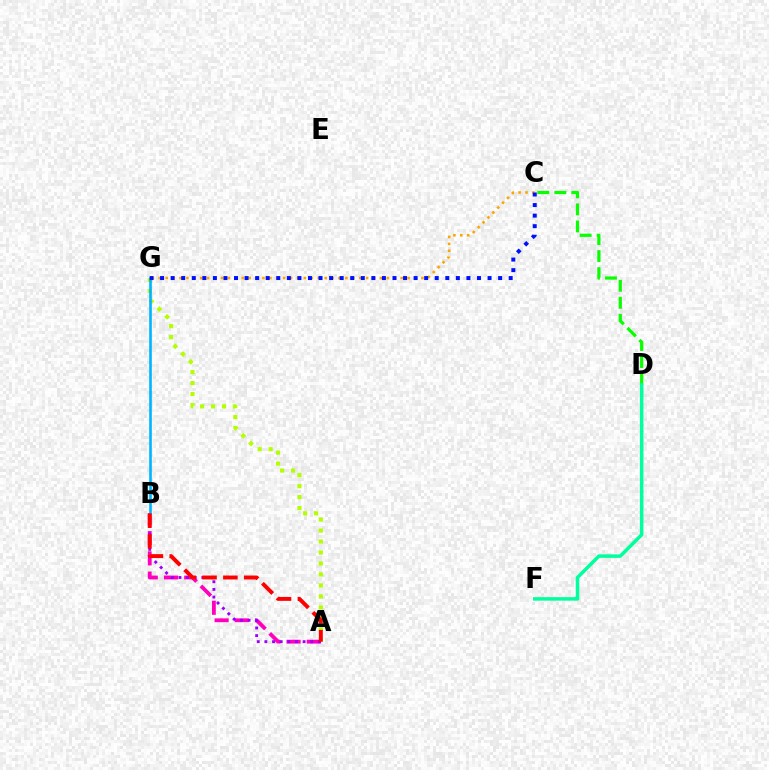{('A', 'G'): [{'color': '#b3ff00', 'line_style': 'dotted', 'thickness': 2.98}], ('A', 'B'): [{'color': '#ff00bd', 'line_style': 'dashed', 'thickness': 2.75}, {'color': '#9b00ff', 'line_style': 'dotted', 'thickness': 2.08}, {'color': '#ff0000', 'line_style': 'dashed', 'thickness': 2.83}], ('B', 'G'): [{'color': '#00b5ff', 'line_style': 'solid', 'thickness': 1.9}], ('C', 'D'): [{'color': '#08ff00', 'line_style': 'dashed', 'thickness': 2.31}], ('D', 'F'): [{'color': '#00ff9d', 'line_style': 'solid', 'thickness': 2.52}], ('C', 'G'): [{'color': '#ffa500', 'line_style': 'dotted', 'thickness': 1.88}, {'color': '#0010ff', 'line_style': 'dotted', 'thickness': 2.87}]}